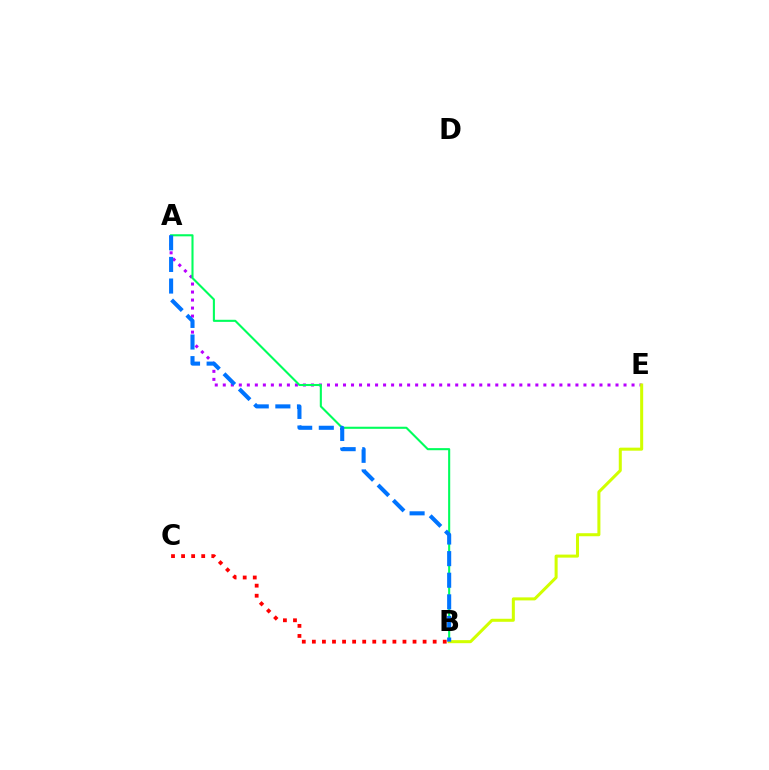{('A', 'E'): [{'color': '#b900ff', 'line_style': 'dotted', 'thickness': 2.18}], ('A', 'B'): [{'color': '#00ff5c', 'line_style': 'solid', 'thickness': 1.51}, {'color': '#0074ff', 'line_style': 'dashed', 'thickness': 2.94}], ('B', 'E'): [{'color': '#d1ff00', 'line_style': 'solid', 'thickness': 2.18}], ('B', 'C'): [{'color': '#ff0000', 'line_style': 'dotted', 'thickness': 2.74}]}